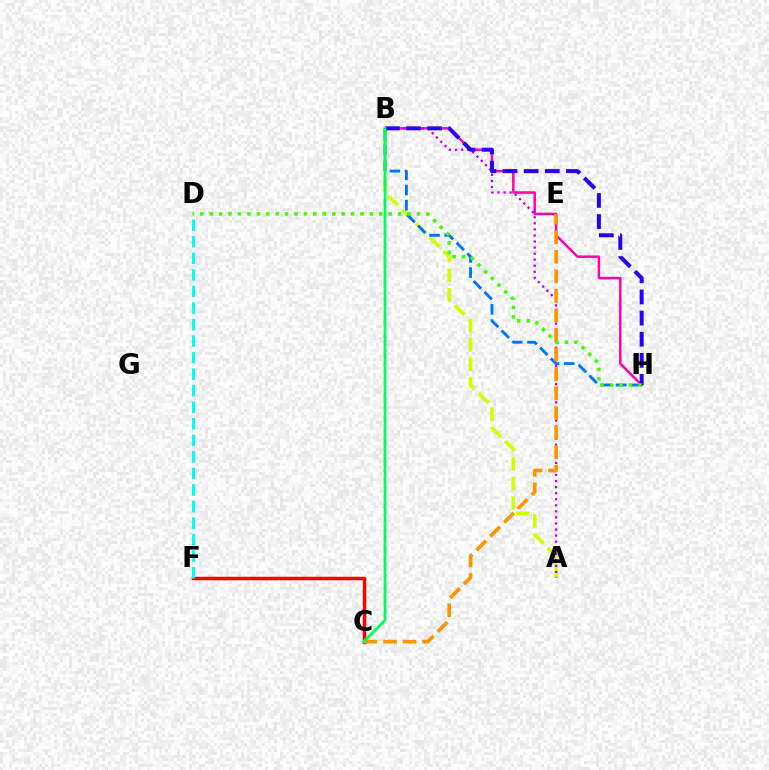{('A', 'B'): [{'color': '#d1ff00', 'line_style': 'dashed', 'thickness': 2.66}, {'color': '#b900ff', 'line_style': 'dotted', 'thickness': 1.65}], ('C', 'F'): [{'color': '#ff0000', 'line_style': 'solid', 'thickness': 2.5}], ('B', 'H'): [{'color': '#0074ff', 'line_style': 'dashed', 'thickness': 2.07}, {'color': '#ff00ac', 'line_style': 'solid', 'thickness': 1.8}, {'color': '#2500ff', 'line_style': 'dashed', 'thickness': 2.87}], ('C', 'E'): [{'color': '#ff9400', 'line_style': 'dashed', 'thickness': 2.65}], ('B', 'C'): [{'color': '#00ff5c', 'line_style': 'solid', 'thickness': 1.98}], ('D', 'F'): [{'color': '#00fff6', 'line_style': 'dashed', 'thickness': 2.25}], ('D', 'H'): [{'color': '#3dff00', 'line_style': 'dotted', 'thickness': 2.56}]}